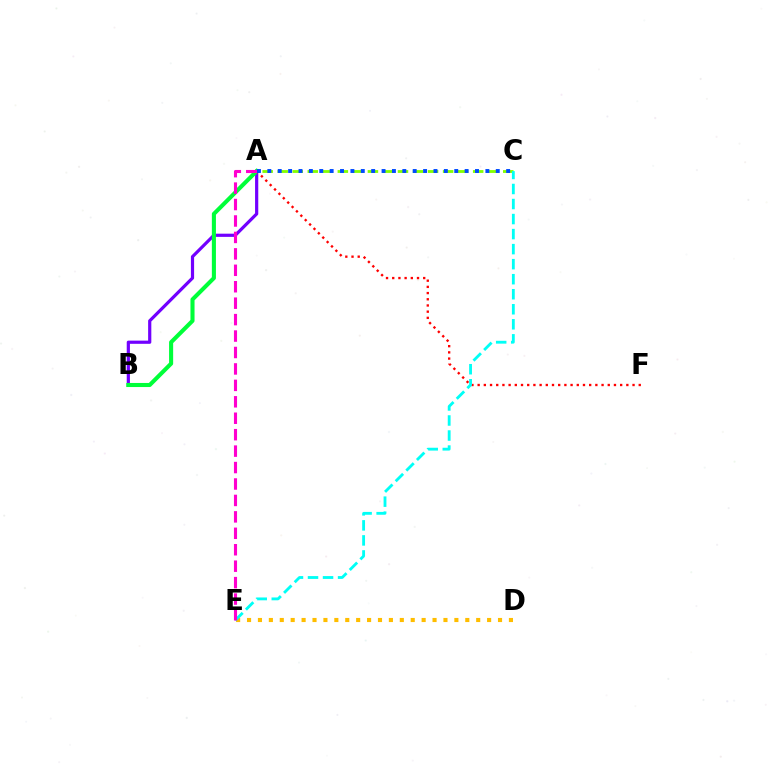{('A', 'B'): [{'color': '#7200ff', 'line_style': 'solid', 'thickness': 2.3}, {'color': '#00ff39', 'line_style': 'solid', 'thickness': 2.94}], ('D', 'E'): [{'color': '#ffbd00', 'line_style': 'dotted', 'thickness': 2.96}], ('A', 'F'): [{'color': '#ff0000', 'line_style': 'dotted', 'thickness': 1.68}], ('A', 'C'): [{'color': '#84ff00', 'line_style': 'dashed', 'thickness': 2.04}, {'color': '#004bff', 'line_style': 'dotted', 'thickness': 2.82}], ('C', 'E'): [{'color': '#00fff6', 'line_style': 'dashed', 'thickness': 2.04}], ('A', 'E'): [{'color': '#ff00cf', 'line_style': 'dashed', 'thickness': 2.23}]}